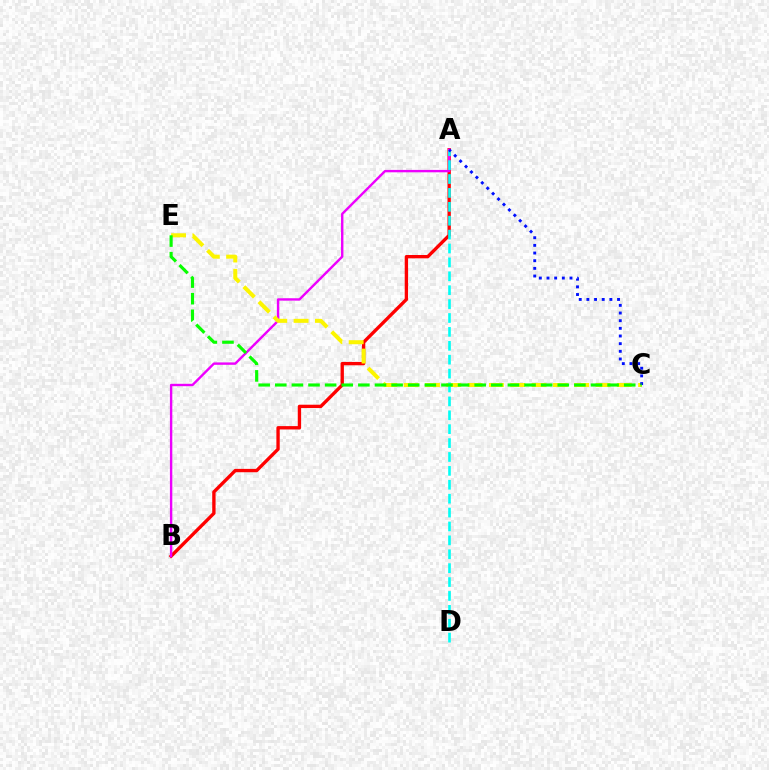{('A', 'B'): [{'color': '#ff0000', 'line_style': 'solid', 'thickness': 2.41}, {'color': '#ee00ff', 'line_style': 'solid', 'thickness': 1.72}], ('C', 'E'): [{'color': '#fcf500', 'line_style': 'dashed', 'thickness': 2.9}, {'color': '#08ff00', 'line_style': 'dashed', 'thickness': 2.26}], ('A', 'D'): [{'color': '#00fff6', 'line_style': 'dashed', 'thickness': 1.89}], ('A', 'C'): [{'color': '#0010ff', 'line_style': 'dotted', 'thickness': 2.08}]}